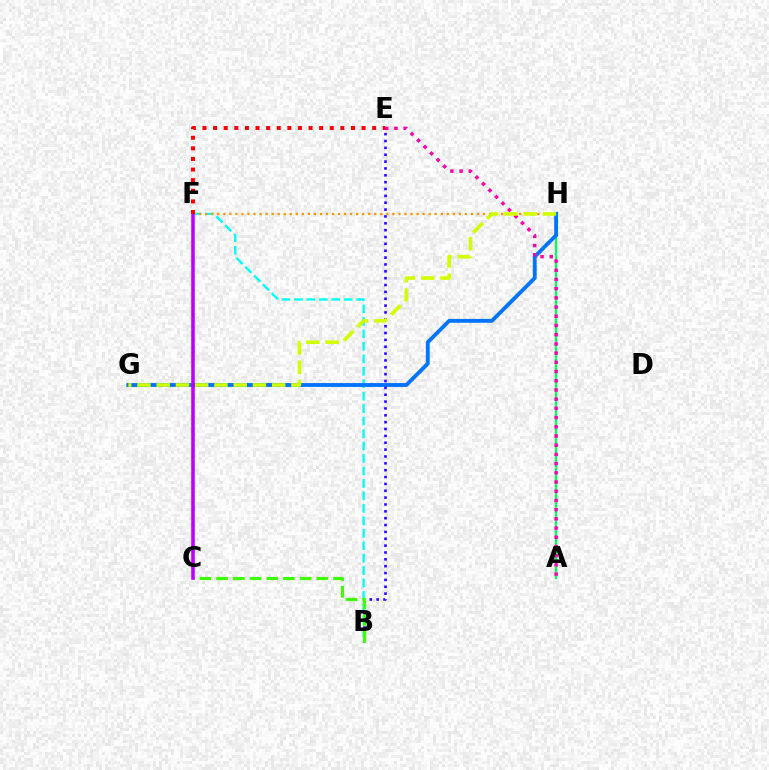{('A', 'H'): [{'color': '#00ff5c', 'line_style': 'solid', 'thickness': 1.62}], ('B', 'F'): [{'color': '#00fff6', 'line_style': 'dashed', 'thickness': 1.69}], ('G', 'H'): [{'color': '#0074ff', 'line_style': 'solid', 'thickness': 2.78}, {'color': '#d1ff00', 'line_style': 'dashed', 'thickness': 2.61}], ('A', 'E'): [{'color': '#ff00ac', 'line_style': 'dotted', 'thickness': 2.5}], ('F', 'H'): [{'color': '#ff9400', 'line_style': 'dotted', 'thickness': 1.64}], ('B', 'E'): [{'color': '#2500ff', 'line_style': 'dotted', 'thickness': 1.86}], ('B', 'C'): [{'color': '#3dff00', 'line_style': 'dashed', 'thickness': 2.27}], ('C', 'F'): [{'color': '#b900ff', 'line_style': 'solid', 'thickness': 2.55}], ('E', 'F'): [{'color': '#ff0000', 'line_style': 'dotted', 'thickness': 2.88}]}